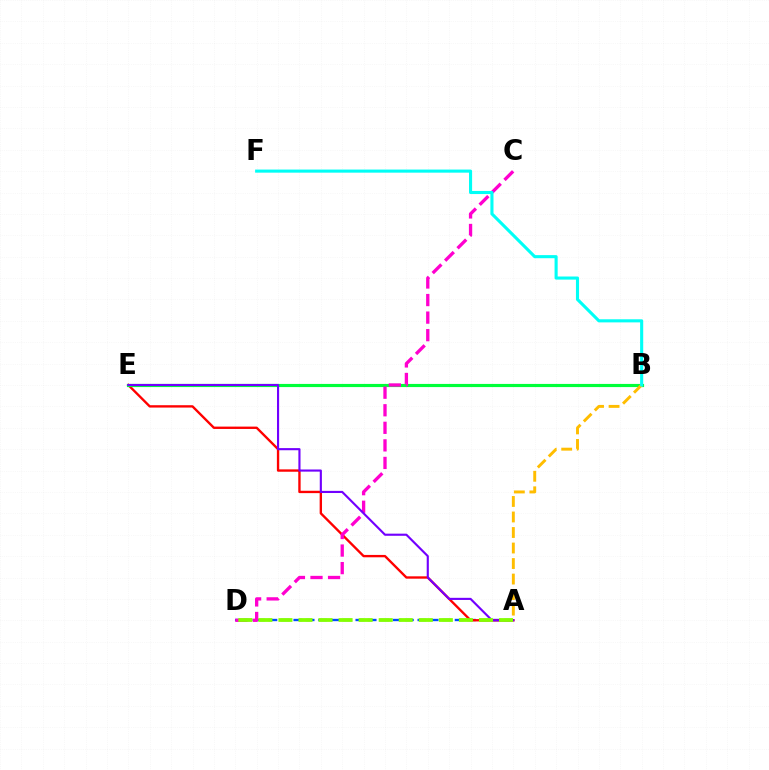{('A', 'D'): [{'color': '#004bff', 'line_style': 'dashed', 'thickness': 1.69}, {'color': '#84ff00', 'line_style': 'dashed', 'thickness': 2.72}], ('A', 'E'): [{'color': '#ff0000', 'line_style': 'solid', 'thickness': 1.7}, {'color': '#7200ff', 'line_style': 'solid', 'thickness': 1.54}], ('B', 'E'): [{'color': '#00ff39', 'line_style': 'solid', 'thickness': 2.27}], ('C', 'D'): [{'color': '#ff00cf', 'line_style': 'dashed', 'thickness': 2.39}], ('A', 'B'): [{'color': '#ffbd00', 'line_style': 'dashed', 'thickness': 2.11}], ('B', 'F'): [{'color': '#00fff6', 'line_style': 'solid', 'thickness': 2.23}]}